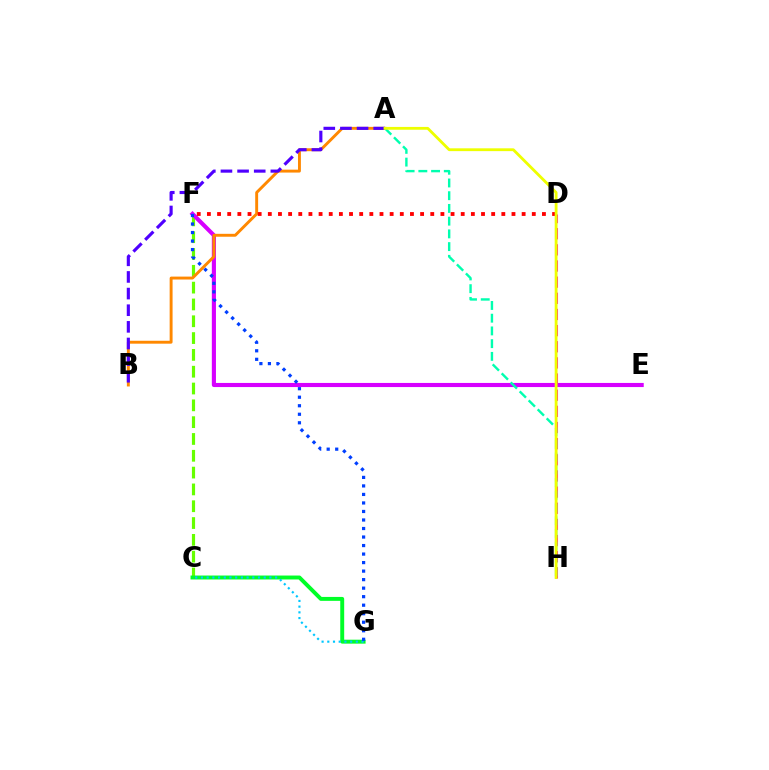{('C', 'F'): [{'color': '#66ff00', 'line_style': 'dashed', 'thickness': 2.28}], ('E', 'F'): [{'color': '#d600ff', 'line_style': 'solid', 'thickness': 2.97}], ('A', 'B'): [{'color': '#ff8800', 'line_style': 'solid', 'thickness': 2.1}, {'color': '#4f00ff', 'line_style': 'dashed', 'thickness': 2.26}], ('D', 'F'): [{'color': '#ff0000', 'line_style': 'dotted', 'thickness': 2.76}], ('D', 'H'): [{'color': '#ff00a0', 'line_style': 'dashed', 'thickness': 2.19}], ('C', 'G'): [{'color': '#00ff27', 'line_style': 'solid', 'thickness': 2.83}, {'color': '#00c7ff', 'line_style': 'dotted', 'thickness': 1.55}], ('F', 'G'): [{'color': '#003fff', 'line_style': 'dotted', 'thickness': 2.31}], ('A', 'H'): [{'color': '#00ffaf', 'line_style': 'dashed', 'thickness': 1.73}, {'color': '#eeff00', 'line_style': 'solid', 'thickness': 2.03}]}